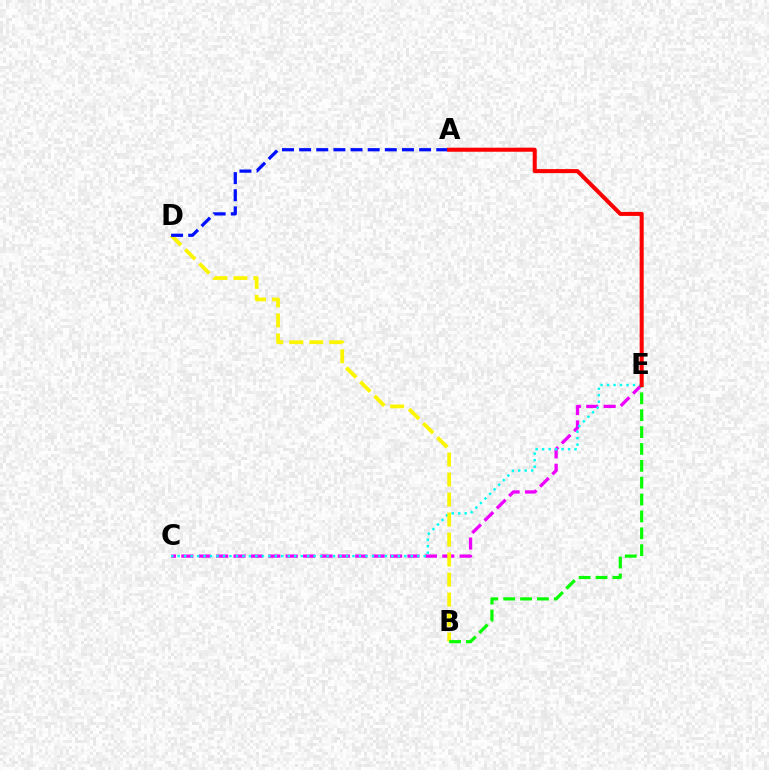{('C', 'E'): [{'color': '#ee00ff', 'line_style': 'dashed', 'thickness': 2.36}, {'color': '#00fff6', 'line_style': 'dotted', 'thickness': 1.76}], ('B', 'D'): [{'color': '#fcf500', 'line_style': 'dashed', 'thickness': 2.72}], ('A', 'D'): [{'color': '#0010ff', 'line_style': 'dashed', 'thickness': 2.33}], ('B', 'E'): [{'color': '#08ff00', 'line_style': 'dashed', 'thickness': 2.29}], ('A', 'E'): [{'color': '#ff0000', 'line_style': 'solid', 'thickness': 2.91}]}